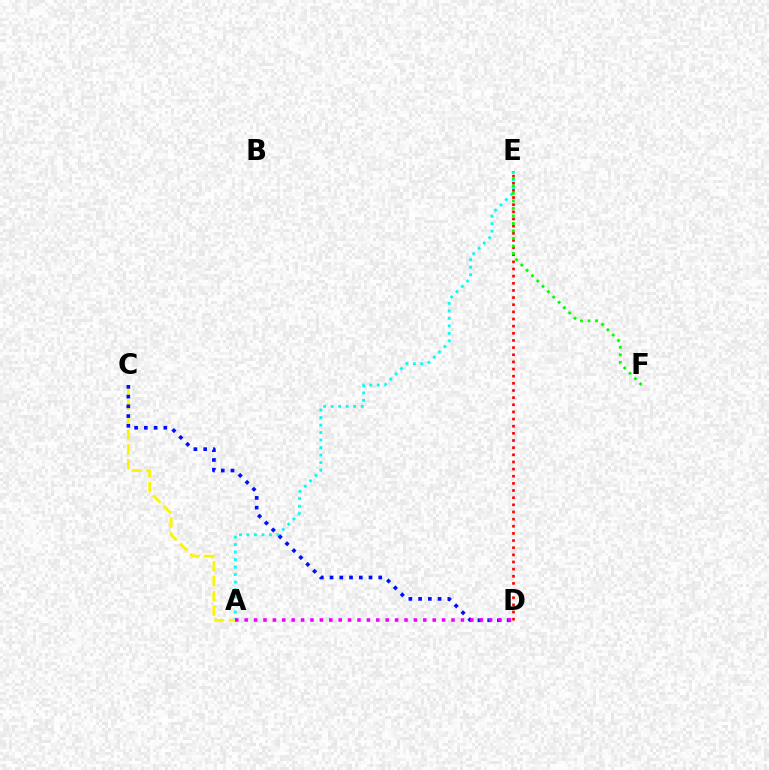{('D', 'E'): [{'color': '#ff0000', 'line_style': 'dotted', 'thickness': 1.94}], ('A', 'E'): [{'color': '#00fff6', 'line_style': 'dotted', 'thickness': 2.04}], ('A', 'C'): [{'color': '#fcf500', 'line_style': 'dashed', 'thickness': 2.01}], ('E', 'F'): [{'color': '#08ff00', 'line_style': 'dotted', 'thickness': 2.05}], ('C', 'D'): [{'color': '#0010ff', 'line_style': 'dotted', 'thickness': 2.65}], ('A', 'D'): [{'color': '#ee00ff', 'line_style': 'dotted', 'thickness': 2.55}]}